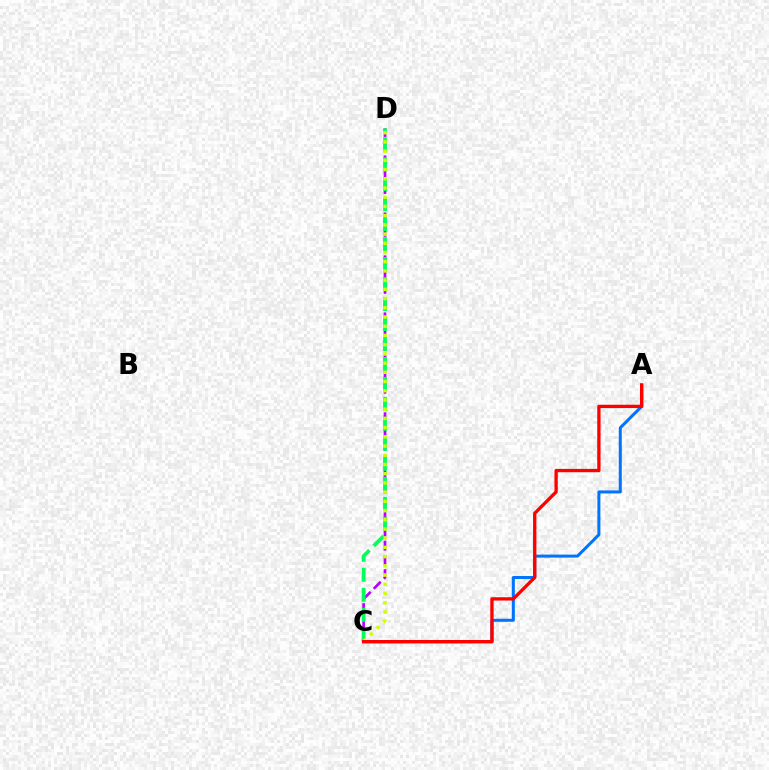{('A', 'C'): [{'color': '#0074ff', 'line_style': 'solid', 'thickness': 2.18}, {'color': '#ff0000', 'line_style': 'solid', 'thickness': 2.39}], ('C', 'D'): [{'color': '#b900ff', 'line_style': 'dashed', 'thickness': 1.94}, {'color': '#00ff5c', 'line_style': 'dashed', 'thickness': 2.71}, {'color': '#d1ff00', 'line_style': 'dotted', 'thickness': 2.5}]}